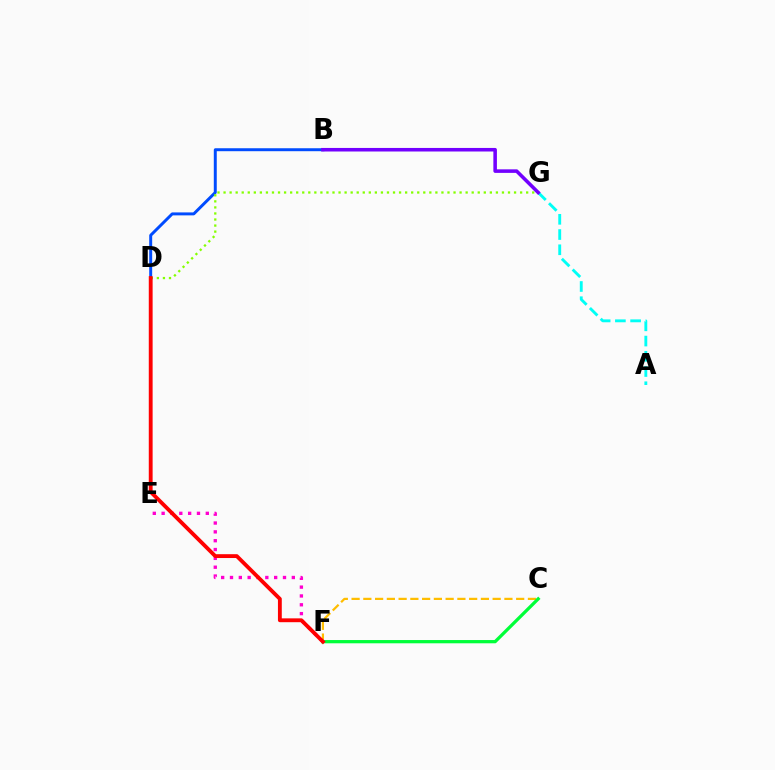{('A', 'G'): [{'color': '#00fff6', 'line_style': 'dashed', 'thickness': 2.07}], ('C', 'F'): [{'color': '#ffbd00', 'line_style': 'dashed', 'thickness': 1.6}, {'color': '#00ff39', 'line_style': 'solid', 'thickness': 2.34}], ('E', 'F'): [{'color': '#ff00cf', 'line_style': 'dotted', 'thickness': 2.4}], ('B', 'D'): [{'color': '#004bff', 'line_style': 'solid', 'thickness': 2.13}], ('D', 'G'): [{'color': '#84ff00', 'line_style': 'dotted', 'thickness': 1.64}], ('B', 'G'): [{'color': '#7200ff', 'line_style': 'solid', 'thickness': 2.56}], ('D', 'F'): [{'color': '#ff0000', 'line_style': 'solid', 'thickness': 2.77}]}